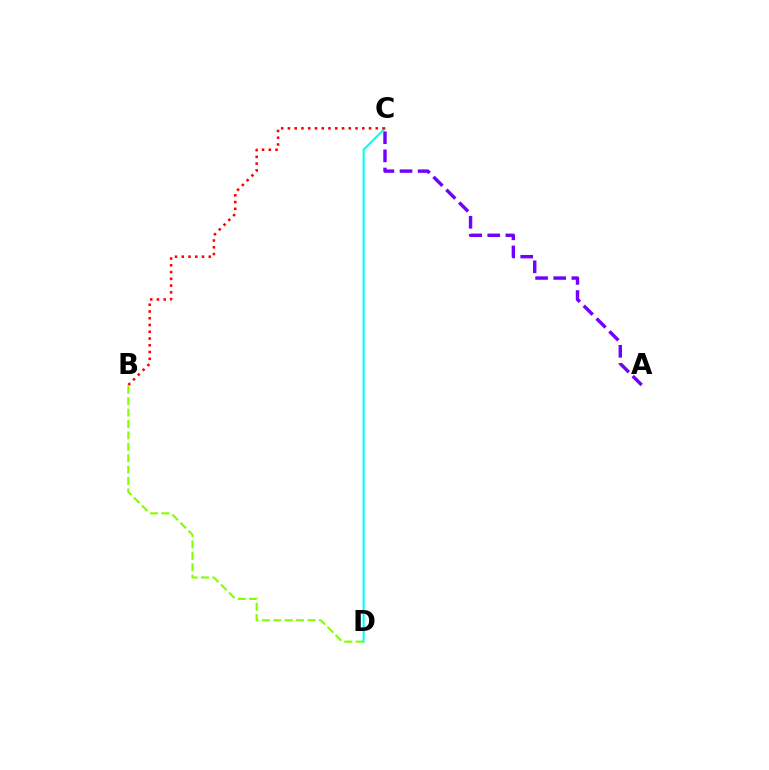{('A', 'C'): [{'color': '#7200ff', 'line_style': 'dashed', 'thickness': 2.46}], ('B', 'D'): [{'color': '#84ff00', 'line_style': 'dashed', 'thickness': 1.55}], ('C', 'D'): [{'color': '#00fff6', 'line_style': 'solid', 'thickness': 1.52}], ('B', 'C'): [{'color': '#ff0000', 'line_style': 'dotted', 'thickness': 1.84}]}